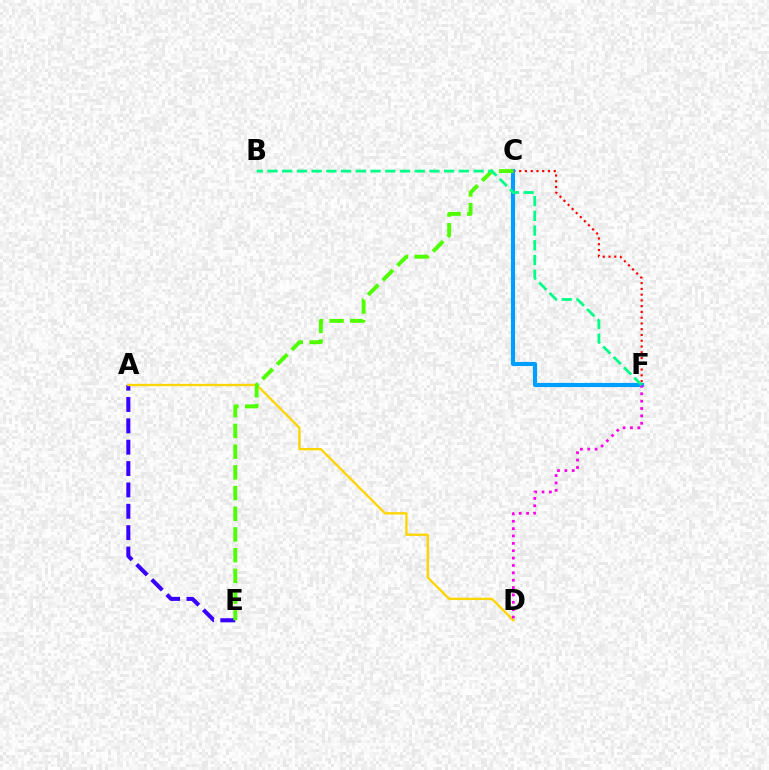{('C', 'F'): [{'color': '#ff0000', 'line_style': 'dotted', 'thickness': 1.57}, {'color': '#009eff', 'line_style': 'solid', 'thickness': 2.97}], ('A', 'E'): [{'color': '#3700ff', 'line_style': 'dashed', 'thickness': 2.9}], ('A', 'D'): [{'color': '#ffd500', 'line_style': 'solid', 'thickness': 1.69}], ('D', 'F'): [{'color': '#ff00ed', 'line_style': 'dotted', 'thickness': 2.0}], ('C', 'E'): [{'color': '#4fff00', 'line_style': 'dashed', 'thickness': 2.81}], ('B', 'F'): [{'color': '#00ff86', 'line_style': 'dashed', 'thickness': 2.0}]}